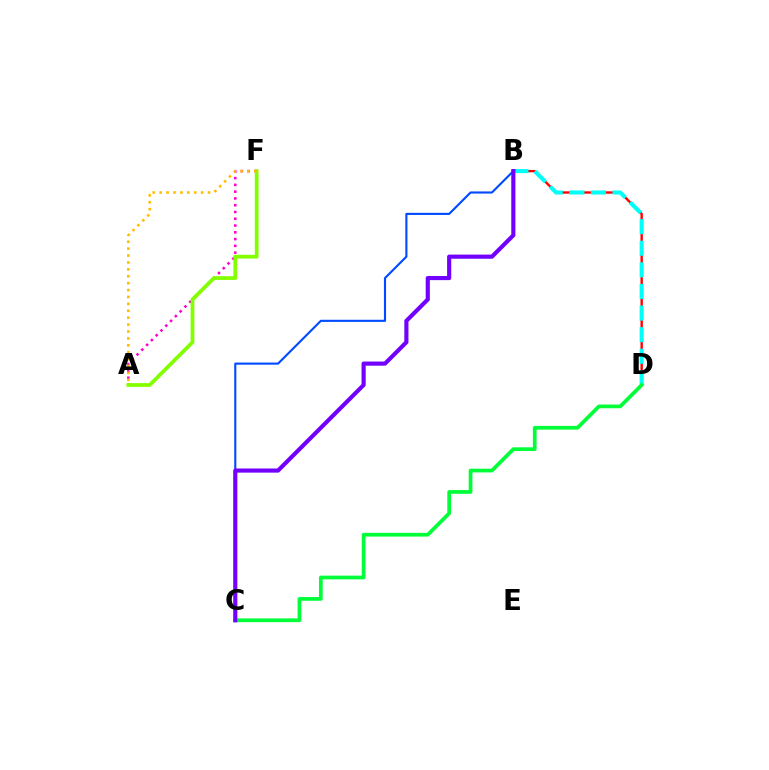{('B', 'D'): [{'color': '#ff0000', 'line_style': 'solid', 'thickness': 1.71}, {'color': '#00fff6', 'line_style': 'dashed', 'thickness': 2.94}], ('A', 'F'): [{'color': '#ff00cf', 'line_style': 'dotted', 'thickness': 1.84}, {'color': '#84ff00', 'line_style': 'solid', 'thickness': 2.71}, {'color': '#ffbd00', 'line_style': 'dotted', 'thickness': 1.88}], ('B', 'C'): [{'color': '#004bff', 'line_style': 'solid', 'thickness': 1.53}, {'color': '#7200ff', 'line_style': 'solid', 'thickness': 2.99}], ('C', 'D'): [{'color': '#00ff39', 'line_style': 'solid', 'thickness': 2.68}]}